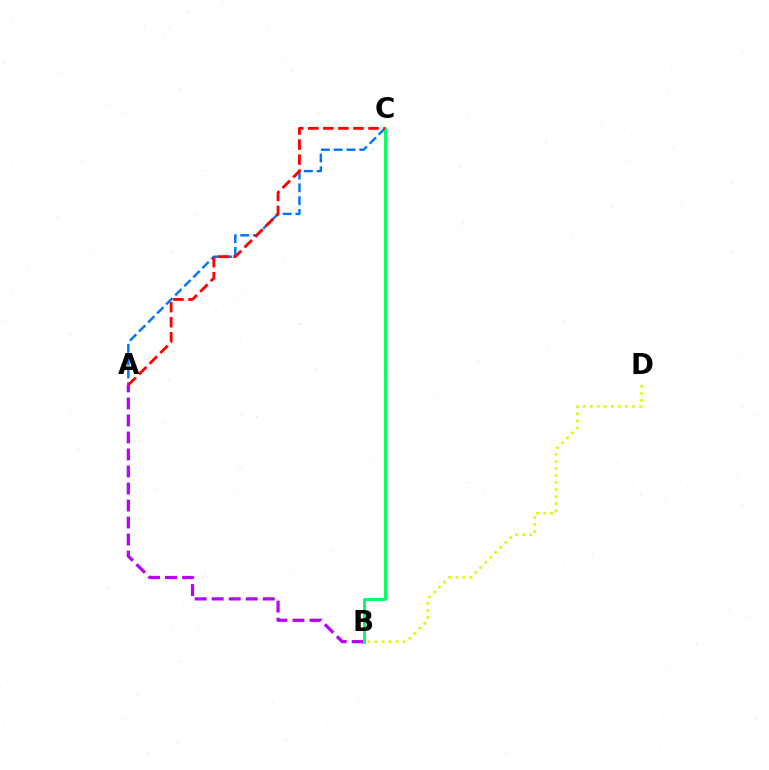{('A', 'C'): [{'color': '#0074ff', 'line_style': 'dashed', 'thickness': 1.74}, {'color': '#ff0000', 'line_style': 'dashed', 'thickness': 2.04}], ('A', 'B'): [{'color': '#b900ff', 'line_style': 'dashed', 'thickness': 2.31}], ('B', 'C'): [{'color': '#00ff5c', 'line_style': 'solid', 'thickness': 2.07}], ('B', 'D'): [{'color': '#d1ff00', 'line_style': 'dotted', 'thickness': 1.92}]}